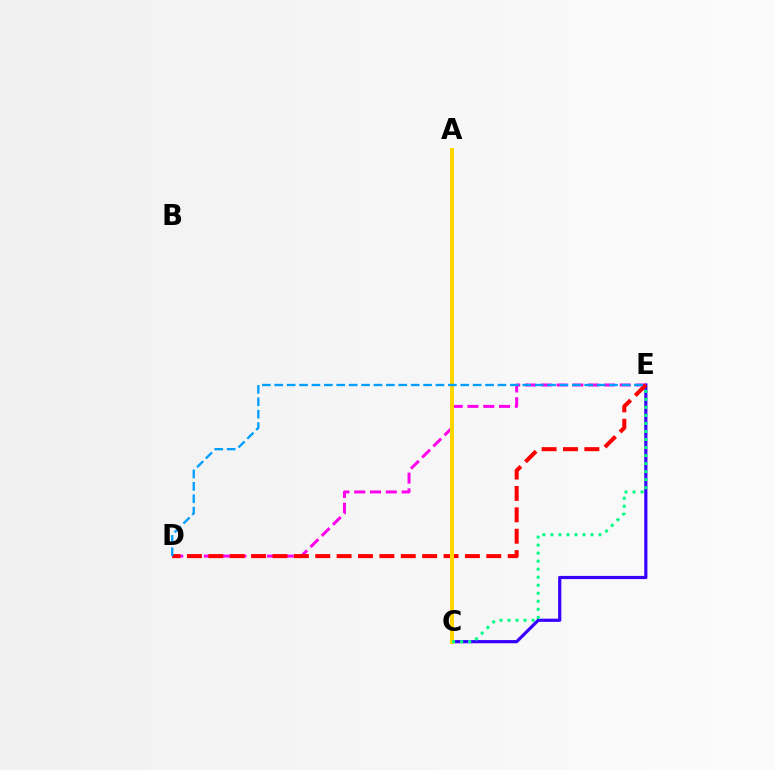{('C', 'E'): [{'color': '#3700ff', 'line_style': 'solid', 'thickness': 2.29}, {'color': '#00ff86', 'line_style': 'dotted', 'thickness': 2.18}], ('A', 'C'): [{'color': '#4fff00', 'line_style': 'solid', 'thickness': 1.57}, {'color': '#ffd500', 'line_style': 'solid', 'thickness': 2.88}], ('D', 'E'): [{'color': '#ff00ed', 'line_style': 'dashed', 'thickness': 2.14}, {'color': '#ff0000', 'line_style': 'dashed', 'thickness': 2.9}, {'color': '#009eff', 'line_style': 'dashed', 'thickness': 1.68}]}